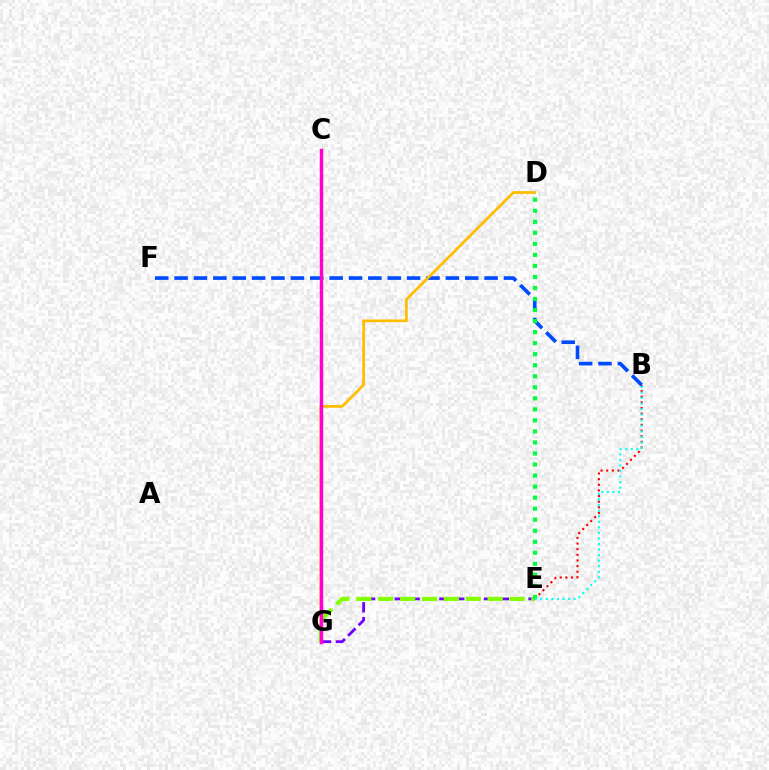{('B', 'E'): [{'color': '#ff0000', 'line_style': 'dotted', 'thickness': 1.53}, {'color': '#00fff6', 'line_style': 'dotted', 'thickness': 1.51}], ('B', 'F'): [{'color': '#004bff', 'line_style': 'dashed', 'thickness': 2.63}], ('D', 'G'): [{'color': '#ffbd00', 'line_style': 'solid', 'thickness': 1.96}], ('E', 'G'): [{'color': '#7200ff', 'line_style': 'dashed', 'thickness': 2.02}, {'color': '#84ff00', 'line_style': 'dashed', 'thickness': 2.97}], ('D', 'E'): [{'color': '#00ff39', 'line_style': 'dotted', 'thickness': 3.0}], ('C', 'G'): [{'color': '#ff00cf', 'line_style': 'solid', 'thickness': 2.48}]}